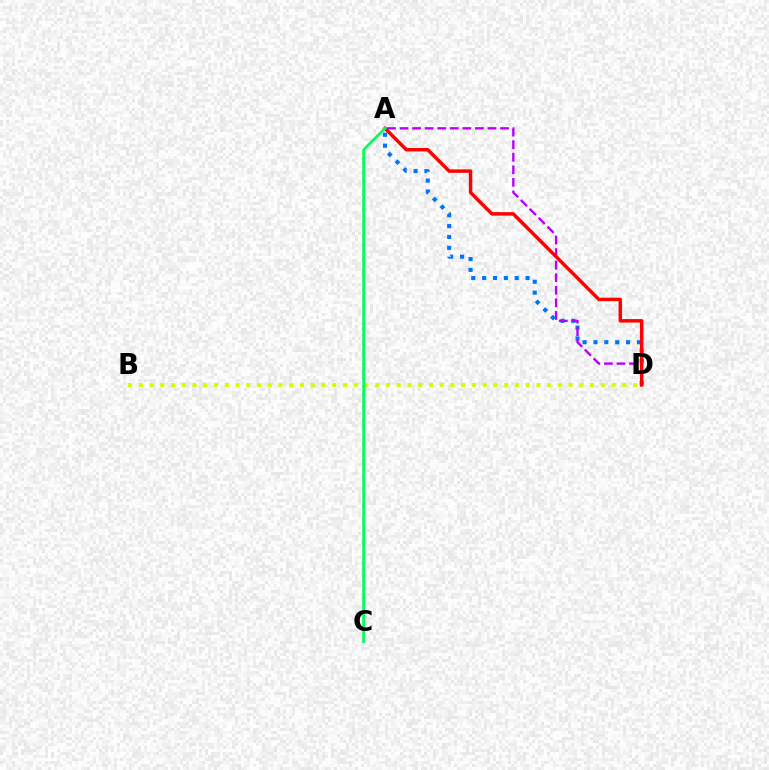{('A', 'D'): [{'color': '#0074ff', 'line_style': 'dotted', 'thickness': 2.95}, {'color': '#b900ff', 'line_style': 'dashed', 'thickness': 1.71}, {'color': '#ff0000', 'line_style': 'solid', 'thickness': 2.49}], ('B', 'D'): [{'color': '#d1ff00', 'line_style': 'dotted', 'thickness': 2.92}], ('A', 'C'): [{'color': '#00ff5c', 'line_style': 'solid', 'thickness': 1.96}]}